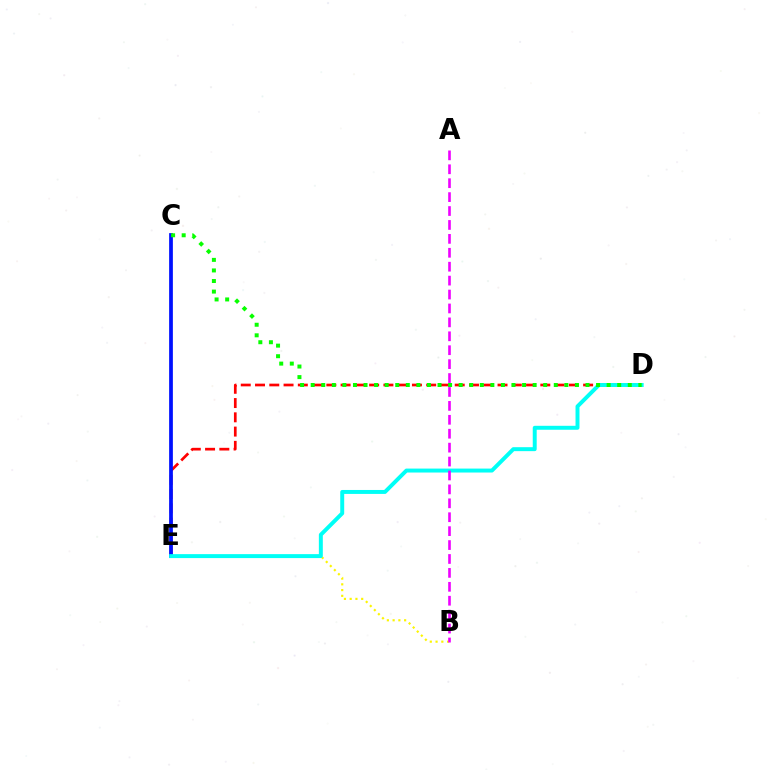{('D', 'E'): [{'color': '#ff0000', 'line_style': 'dashed', 'thickness': 1.94}, {'color': '#00fff6', 'line_style': 'solid', 'thickness': 2.85}], ('C', 'E'): [{'color': '#0010ff', 'line_style': 'solid', 'thickness': 2.7}], ('B', 'E'): [{'color': '#fcf500', 'line_style': 'dotted', 'thickness': 1.56}], ('A', 'B'): [{'color': '#ee00ff', 'line_style': 'dashed', 'thickness': 1.89}], ('C', 'D'): [{'color': '#08ff00', 'line_style': 'dotted', 'thickness': 2.87}]}